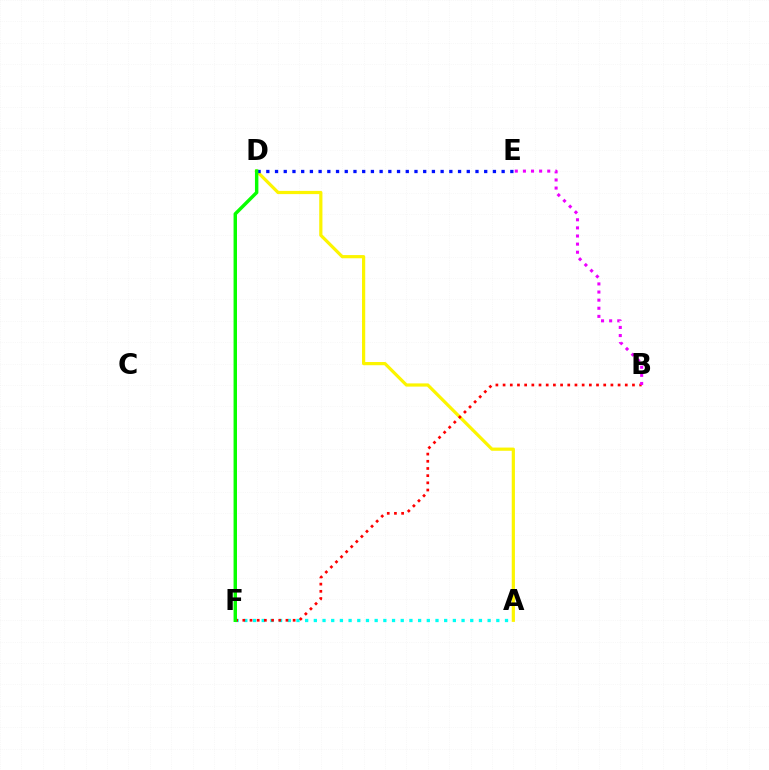{('A', 'D'): [{'color': '#fcf500', 'line_style': 'solid', 'thickness': 2.31}], ('D', 'E'): [{'color': '#0010ff', 'line_style': 'dotted', 'thickness': 2.37}], ('A', 'F'): [{'color': '#00fff6', 'line_style': 'dotted', 'thickness': 2.36}], ('B', 'F'): [{'color': '#ff0000', 'line_style': 'dotted', 'thickness': 1.95}], ('D', 'F'): [{'color': '#08ff00', 'line_style': 'solid', 'thickness': 2.47}], ('B', 'E'): [{'color': '#ee00ff', 'line_style': 'dotted', 'thickness': 2.2}]}